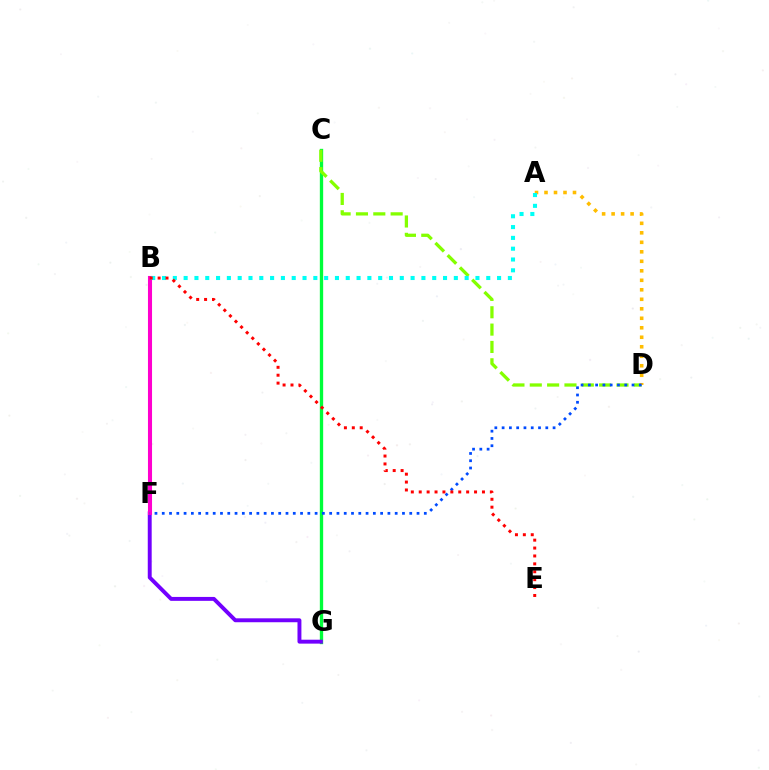{('C', 'G'): [{'color': '#00ff39', 'line_style': 'solid', 'thickness': 2.4}], ('F', 'G'): [{'color': '#7200ff', 'line_style': 'solid', 'thickness': 2.82}], ('C', 'D'): [{'color': '#84ff00', 'line_style': 'dashed', 'thickness': 2.36}], ('A', 'D'): [{'color': '#ffbd00', 'line_style': 'dotted', 'thickness': 2.58}], ('B', 'F'): [{'color': '#ff00cf', 'line_style': 'solid', 'thickness': 2.93}], ('D', 'F'): [{'color': '#004bff', 'line_style': 'dotted', 'thickness': 1.98}], ('A', 'B'): [{'color': '#00fff6', 'line_style': 'dotted', 'thickness': 2.94}], ('B', 'E'): [{'color': '#ff0000', 'line_style': 'dotted', 'thickness': 2.15}]}